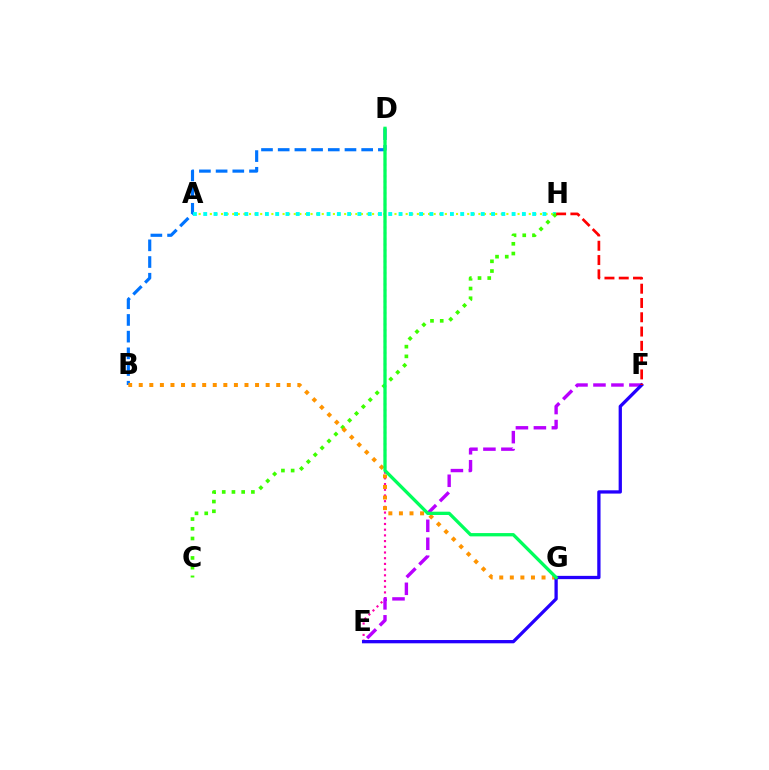{('B', 'D'): [{'color': '#0074ff', 'line_style': 'dashed', 'thickness': 2.27}], ('A', 'H'): [{'color': '#d1ff00', 'line_style': 'dotted', 'thickness': 1.52}, {'color': '#00fff6', 'line_style': 'dotted', 'thickness': 2.79}], ('D', 'E'): [{'color': '#ff00ac', 'line_style': 'dotted', 'thickness': 1.55}], ('C', 'H'): [{'color': '#3dff00', 'line_style': 'dotted', 'thickness': 2.64}], ('B', 'G'): [{'color': '#ff9400', 'line_style': 'dotted', 'thickness': 2.87}], ('E', 'F'): [{'color': '#b900ff', 'line_style': 'dashed', 'thickness': 2.44}, {'color': '#2500ff', 'line_style': 'solid', 'thickness': 2.36}], ('D', 'G'): [{'color': '#00ff5c', 'line_style': 'solid', 'thickness': 2.38}], ('F', 'H'): [{'color': '#ff0000', 'line_style': 'dashed', 'thickness': 1.94}]}